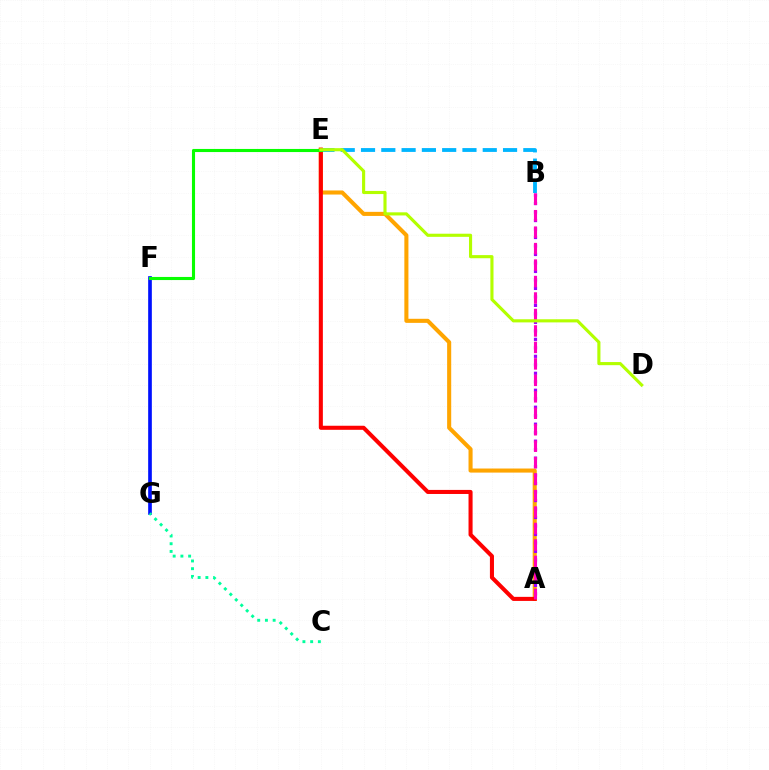{('A', 'E'): [{'color': '#ffa500', 'line_style': 'solid', 'thickness': 2.93}, {'color': '#ff0000', 'line_style': 'solid', 'thickness': 2.92}], ('B', 'E'): [{'color': '#00b5ff', 'line_style': 'dashed', 'thickness': 2.76}], ('A', 'B'): [{'color': '#9b00ff', 'line_style': 'dotted', 'thickness': 2.31}, {'color': '#ff00bd', 'line_style': 'dashed', 'thickness': 2.24}], ('F', 'G'): [{'color': '#0010ff', 'line_style': 'solid', 'thickness': 2.65}], ('E', 'F'): [{'color': '#08ff00', 'line_style': 'solid', 'thickness': 2.23}], ('C', 'G'): [{'color': '#00ff9d', 'line_style': 'dotted', 'thickness': 2.1}], ('D', 'E'): [{'color': '#b3ff00', 'line_style': 'solid', 'thickness': 2.25}]}